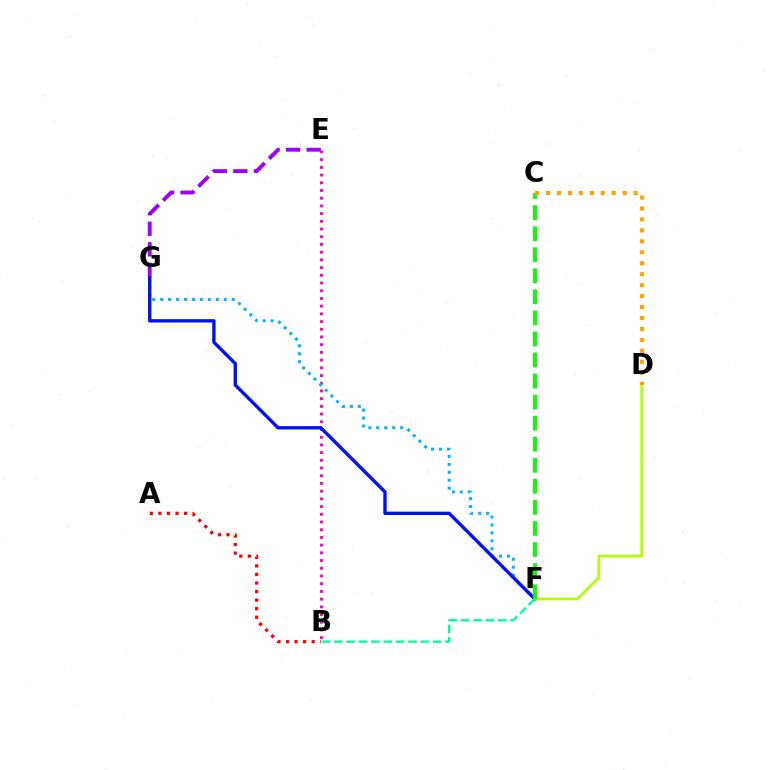{('B', 'E'): [{'color': '#ff00bd', 'line_style': 'dotted', 'thickness': 2.09}], ('E', 'G'): [{'color': '#9b00ff', 'line_style': 'dashed', 'thickness': 2.79}], ('F', 'G'): [{'color': '#00b5ff', 'line_style': 'dotted', 'thickness': 2.16}, {'color': '#0010ff', 'line_style': 'solid', 'thickness': 2.43}], ('A', 'B'): [{'color': '#ff0000', 'line_style': 'dotted', 'thickness': 2.32}], ('D', 'F'): [{'color': '#b3ff00', 'line_style': 'solid', 'thickness': 1.95}], ('C', 'F'): [{'color': '#08ff00', 'line_style': 'dashed', 'thickness': 2.86}], ('B', 'F'): [{'color': '#00ff9d', 'line_style': 'dashed', 'thickness': 1.68}], ('C', 'D'): [{'color': '#ffa500', 'line_style': 'dotted', 'thickness': 2.98}]}